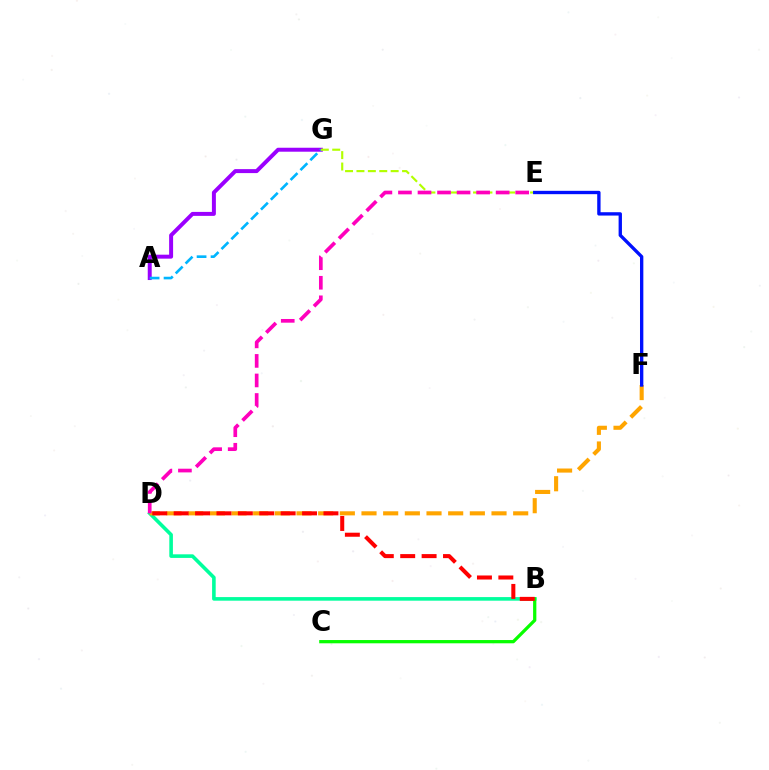{('B', 'D'): [{'color': '#00ff9d', 'line_style': 'solid', 'thickness': 2.59}, {'color': '#ff0000', 'line_style': 'dashed', 'thickness': 2.91}], ('A', 'G'): [{'color': '#9b00ff', 'line_style': 'solid', 'thickness': 2.85}, {'color': '#00b5ff', 'line_style': 'dashed', 'thickness': 1.9}], ('B', 'C'): [{'color': '#08ff00', 'line_style': 'solid', 'thickness': 2.35}], ('D', 'F'): [{'color': '#ffa500', 'line_style': 'dashed', 'thickness': 2.94}], ('E', 'G'): [{'color': '#b3ff00', 'line_style': 'dashed', 'thickness': 1.55}], ('D', 'E'): [{'color': '#ff00bd', 'line_style': 'dashed', 'thickness': 2.65}], ('E', 'F'): [{'color': '#0010ff', 'line_style': 'solid', 'thickness': 2.41}]}